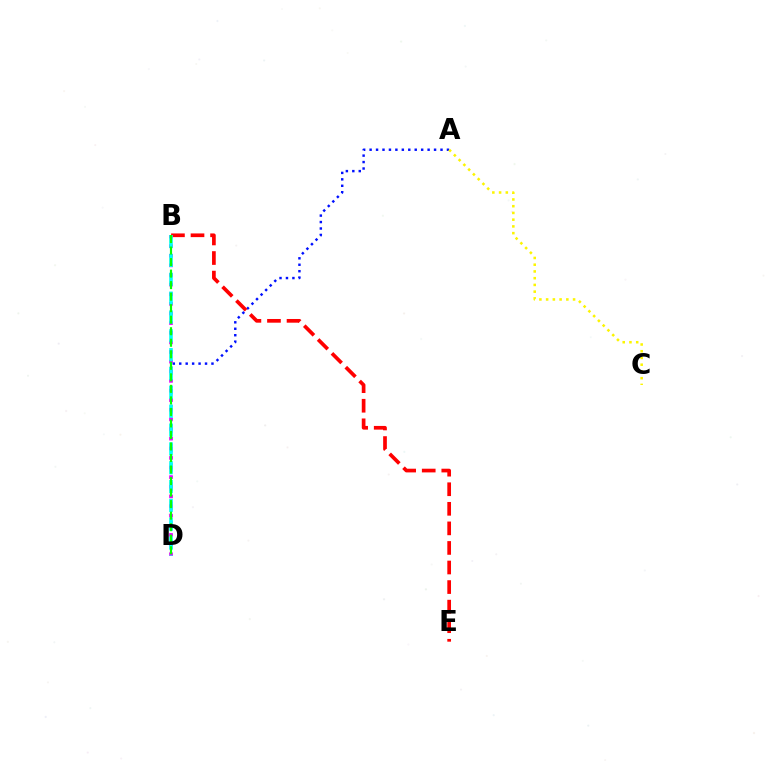{('A', 'D'): [{'color': '#0010ff', 'line_style': 'dotted', 'thickness': 1.75}], ('B', 'D'): [{'color': '#ee00ff', 'line_style': 'dotted', 'thickness': 2.62}, {'color': '#00fff6', 'line_style': 'dashed', 'thickness': 2.56}, {'color': '#08ff00', 'line_style': 'dashed', 'thickness': 1.57}], ('B', 'E'): [{'color': '#ff0000', 'line_style': 'dashed', 'thickness': 2.66}], ('A', 'C'): [{'color': '#fcf500', 'line_style': 'dotted', 'thickness': 1.83}]}